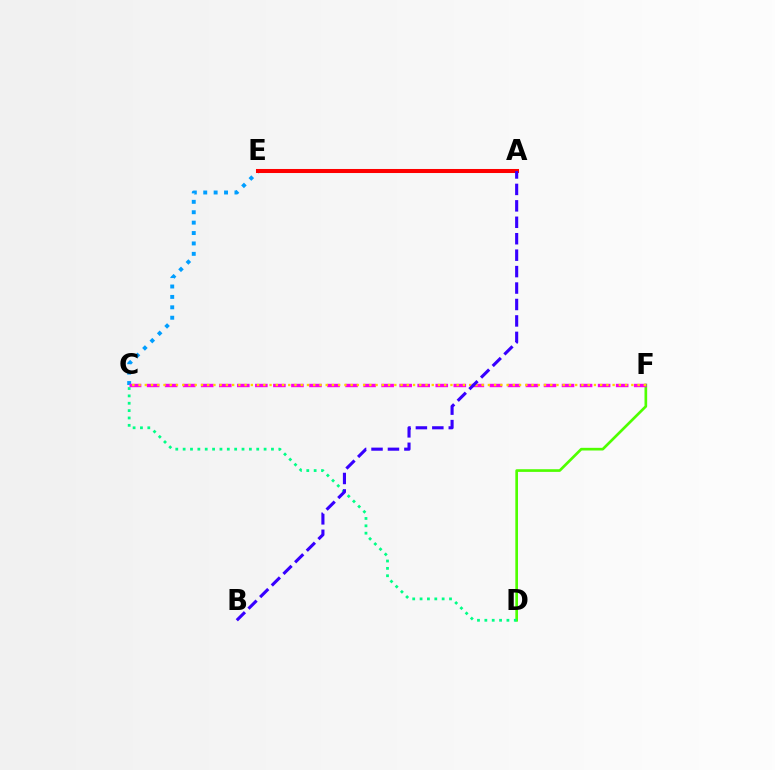{('D', 'F'): [{'color': '#4fff00', 'line_style': 'solid', 'thickness': 1.92}], ('C', 'E'): [{'color': '#009eff', 'line_style': 'dotted', 'thickness': 2.83}], ('C', 'D'): [{'color': '#00ff86', 'line_style': 'dotted', 'thickness': 2.0}], ('C', 'F'): [{'color': '#ff00ed', 'line_style': 'dashed', 'thickness': 2.45}, {'color': '#ffd500', 'line_style': 'dotted', 'thickness': 1.69}], ('A', 'E'): [{'color': '#ff0000', 'line_style': 'solid', 'thickness': 2.91}], ('A', 'B'): [{'color': '#3700ff', 'line_style': 'dashed', 'thickness': 2.23}]}